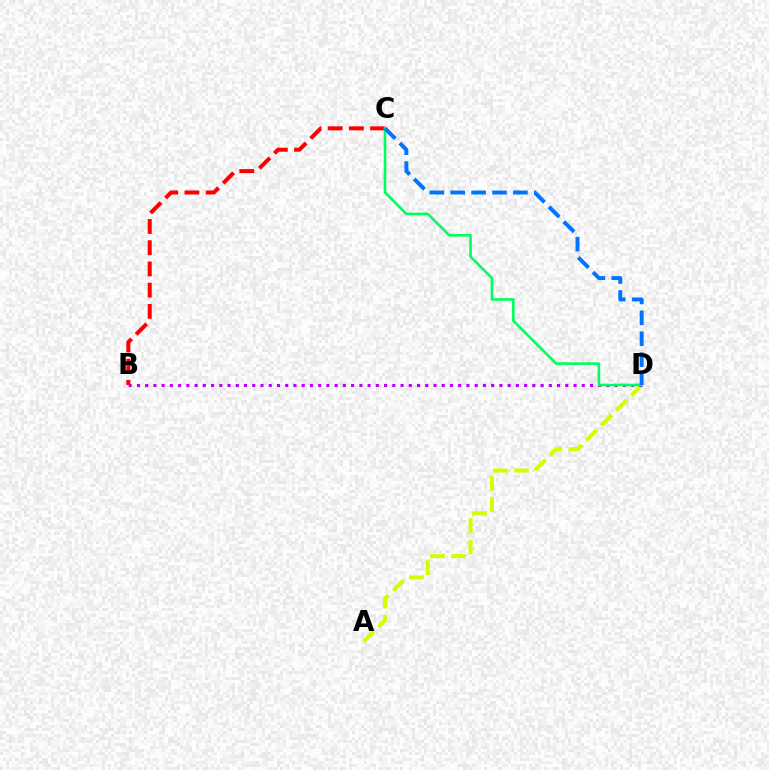{('A', 'D'): [{'color': '#d1ff00', 'line_style': 'dashed', 'thickness': 2.88}], ('B', 'D'): [{'color': '#b900ff', 'line_style': 'dotted', 'thickness': 2.24}], ('B', 'C'): [{'color': '#ff0000', 'line_style': 'dashed', 'thickness': 2.88}], ('C', 'D'): [{'color': '#00ff5c', 'line_style': 'solid', 'thickness': 1.88}, {'color': '#0074ff', 'line_style': 'dashed', 'thickness': 2.84}]}